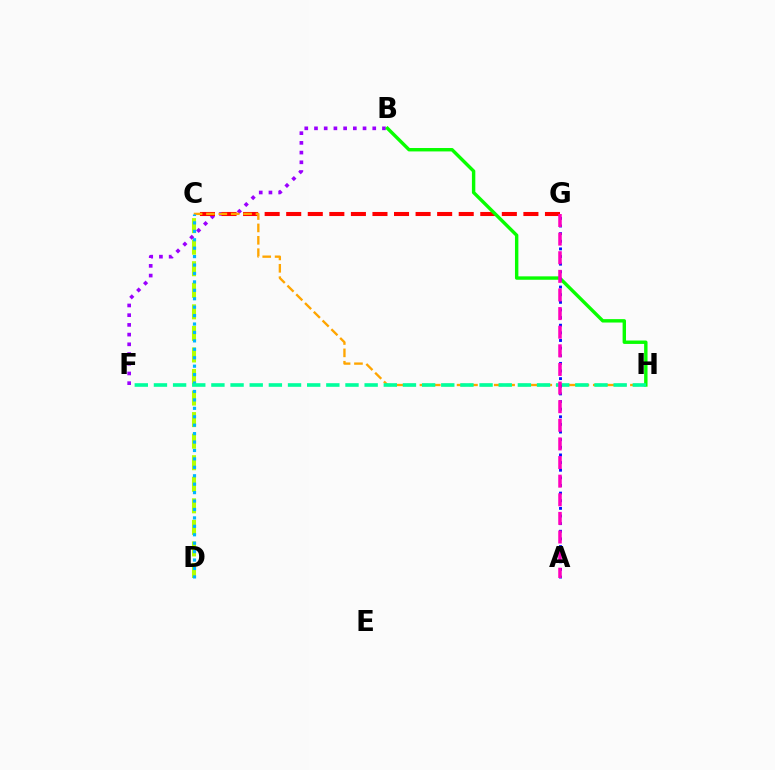{('B', 'F'): [{'color': '#9b00ff', 'line_style': 'dotted', 'thickness': 2.64}], ('C', 'G'): [{'color': '#ff0000', 'line_style': 'dashed', 'thickness': 2.93}], ('B', 'H'): [{'color': '#08ff00', 'line_style': 'solid', 'thickness': 2.45}], ('C', 'H'): [{'color': '#ffa500', 'line_style': 'dashed', 'thickness': 1.68}], ('C', 'D'): [{'color': '#b3ff00', 'line_style': 'dashed', 'thickness': 2.93}, {'color': '#00b5ff', 'line_style': 'dotted', 'thickness': 2.29}], ('F', 'H'): [{'color': '#00ff9d', 'line_style': 'dashed', 'thickness': 2.6}], ('A', 'G'): [{'color': '#0010ff', 'line_style': 'dotted', 'thickness': 2.07}, {'color': '#ff00bd', 'line_style': 'dashed', 'thickness': 2.53}]}